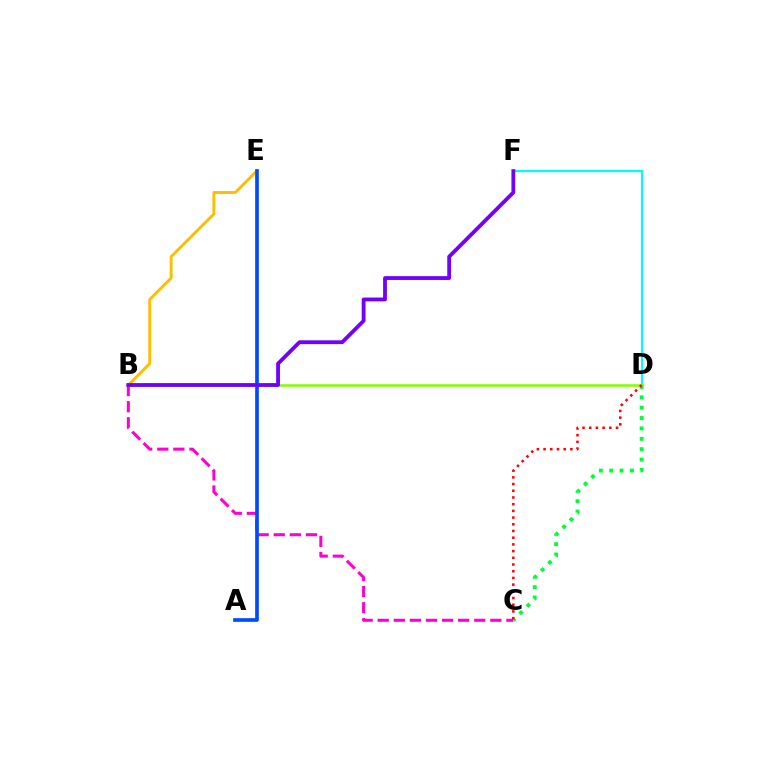{('C', 'D'): [{'color': '#00ff39', 'line_style': 'dotted', 'thickness': 2.82}, {'color': '#ff0000', 'line_style': 'dotted', 'thickness': 1.82}], ('D', 'F'): [{'color': '#00fff6', 'line_style': 'solid', 'thickness': 1.57}], ('B', 'D'): [{'color': '#84ff00', 'line_style': 'solid', 'thickness': 1.83}], ('B', 'E'): [{'color': '#ffbd00', 'line_style': 'solid', 'thickness': 2.09}], ('B', 'C'): [{'color': '#ff00cf', 'line_style': 'dashed', 'thickness': 2.19}], ('A', 'E'): [{'color': '#004bff', 'line_style': 'solid', 'thickness': 2.64}], ('B', 'F'): [{'color': '#7200ff', 'line_style': 'solid', 'thickness': 2.75}]}